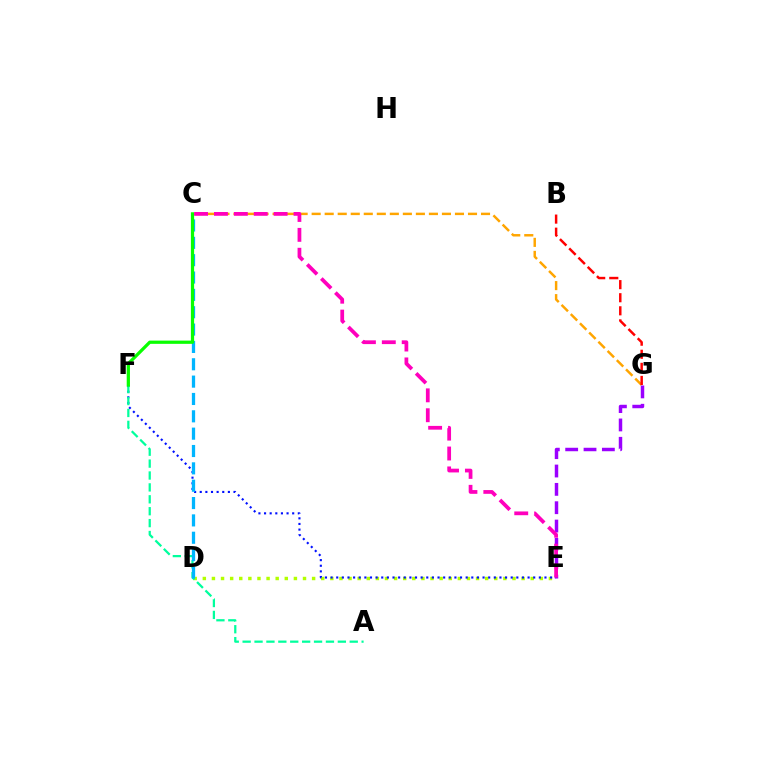{('D', 'E'): [{'color': '#b3ff00', 'line_style': 'dotted', 'thickness': 2.47}], ('E', 'F'): [{'color': '#0010ff', 'line_style': 'dotted', 'thickness': 1.53}], ('A', 'F'): [{'color': '#00ff9d', 'line_style': 'dashed', 'thickness': 1.62}], ('C', 'G'): [{'color': '#ffa500', 'line_style': 'dashed', 'thickness': 1.77}], ('E', 'G'): [{'color': '#9b00ff', 'line_style': 'dashed', 'thickness': 2.49}], ('C', 'D'): [{'color': '#00b5ff', 'line_style': 'dashed', 'thickness': 2.36}], ('B', 'G'): [{'color': '#ff0000', 'line_style': 'dashed', 'thickness': 1.78}], ('C', 'F'): [{'color': '#08ff00', 'line_style': 'solid', 'thickness': 2.33}], ('C', 'E'): [{'color': '#ff00bd', 'line_style': 'dashed', 'thickness': 2.7}]}